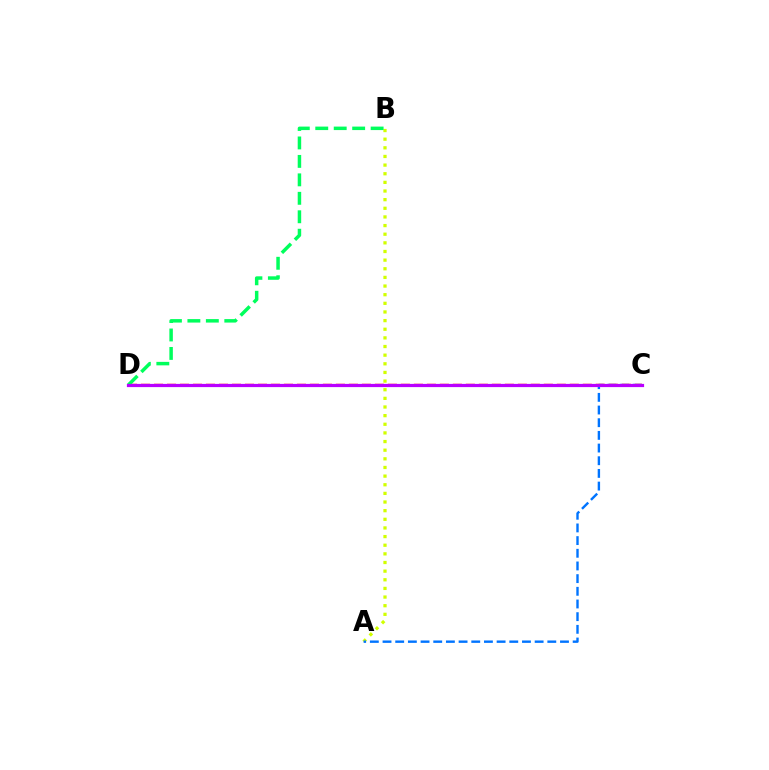{('A', 'B'): [{'color': '#d1ff00', 'line_style': 'dotted', 'thickness': 2.35}], ('A', 'C'): [{'color': '#0074ff', 'line_style': 'dashed', 'thickness': 1.72}], ('C', 'D'): [{'color': '#ff0000', 'line_style': 'dashed', 'thickness': 1.77}, {'color': '#b900ff', 'line_style': 'solid', 'thickness': 2.31}], ('B', 'D'): [{'color': '#00ff5c', 'line_style': 'dashed', 'thickness': 2.51}]}